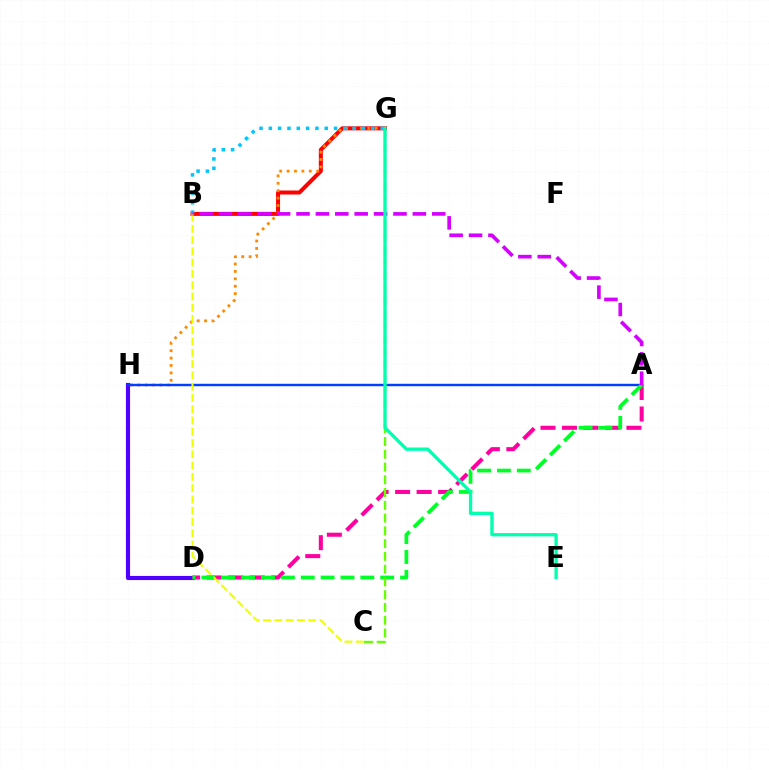{('D', 'H'): [{'color': '#4f00ff', 'line_style': 'solid', 'thickness': 2.98}], ('B', 'G'): [{'color': '#ff0000', 'line_style': 'solid', 'thickness': 2.88}, {'color': '#00c7ff', 'line_style': 'dotted', 'thickness': 2.53}], ('G', 'H'): [{'color': '#ff8800', 'line_style': 'dotted', 'thickness': 2.01}], ('A', 'H'): [{'color': '#003fff', 'line_style': 'solid', 'thickness': 1.74}], ('A', 'D'): [{'color': '#ff00a0', 'line_style': 'dashed', 'thickness': 2.92}, {'color': '#00ff27', 'line_style': 'dashed', 'thickness': 2.7}], ('C', 'G'): [{'color': '#66ff00', 'line_style': 'dashed', 'thickness': 1.73}], ('B', 'C'): [{'color': '#eeff00', 'line_style': 'dashed', 'thickness': 1.53}], ('A', 'B'): [{'color': '#d600ff', 'line_style': 'dashed', 'thickness': 2.63}], ('E', 'G'): [{'color': '#00ffaf', 'line_style': 'solid', 'thickness': 2.38}]}